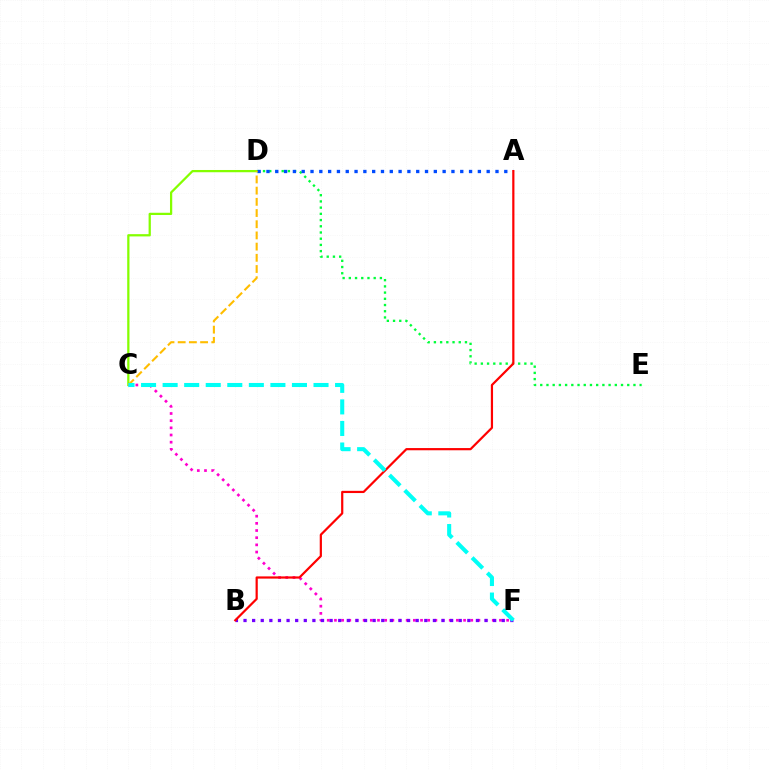{('D', 'E'): [{'color': '#00ff39', 'line_style': 'dotted', 'thickness': 1.69}], ('C', 'D'): [{'color': '#84ff00', 'line_style': 'solid', 'thickness': 1.62}, {'color': '#ffbd00', 'line_style': 'dashed', 'thickness': 1.52}], ('C', 'F'): [{'color': '#ff00cf', 'line_style': 'dotted', 'thickness': 1.95}, {'color': '#00fff6', 'line_style': 'dashed', 'thickness': 2.93}], ('B', 'F'): [{'color': '#7200ff', 'line_style': 'dotted', 'thickness': 2.34}], ('A', 'D'): [{'color': '#004bff', 'line_style': 'dotted', 'thickness': 2.39}], ('A', 'B'): [{'color': '#ff0000', 'line_style': 'solid', 'thickness': 1.59}]}